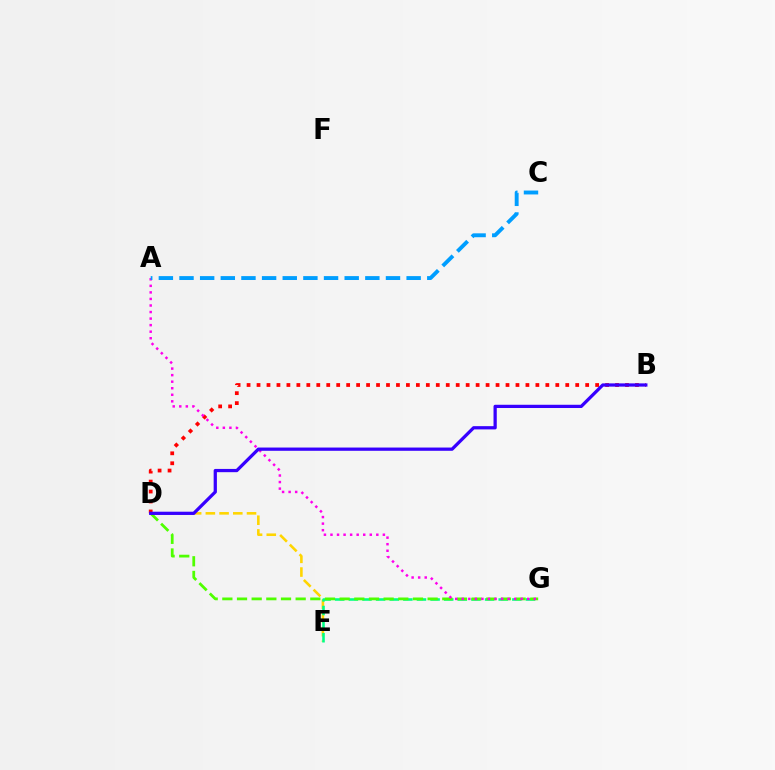{('D', 'E'): [{'color': '#ffd500', 'line_style': 'dashed', 'thickness': 1.86}], ('E', 'G'): [{'color': '#00ff86', 'line_style': 'dashed', 'thickness': 1.85}], ('B', 'D'): [{'color': '#ff0000', 'line_style': 'dotted', 'thickness': 2.71}, {'color': '#3700ff', 'line_style': 'solid', 'thickness': 2.34}], ('D', 'G'): [{'color': '#4fff00', 'line_style': 'dashed', 'thickness': 1.99}], ('A', 'G'): [{'color': '#ff00ed', 'line_style': 'dotted', 'thickness': 1.78}], ('A', 'C'): [{'color': '#009eff', 'line_style': 'dashed', 'thickness': 2.81}]}